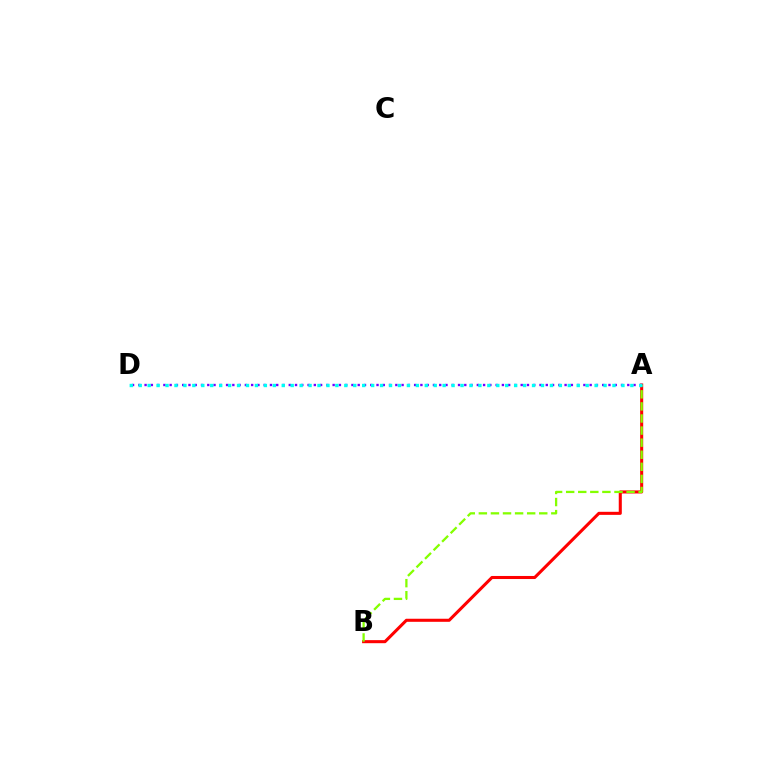{('A', 'B'): [{'color': '#ff0000', 'line_style': 'solid', 'thickness': 2.2}, {'color': '#84ff00', 'line_style': 'dashed', 'thickness': 1.64}], ('A', 'D'): [{'color': '#7200ff', 'line_style': 'dotted', 'thickness': 1.7}, {'color': '#00fff6', 'line_style': 'dotted', 'thickness': 2.43}]}